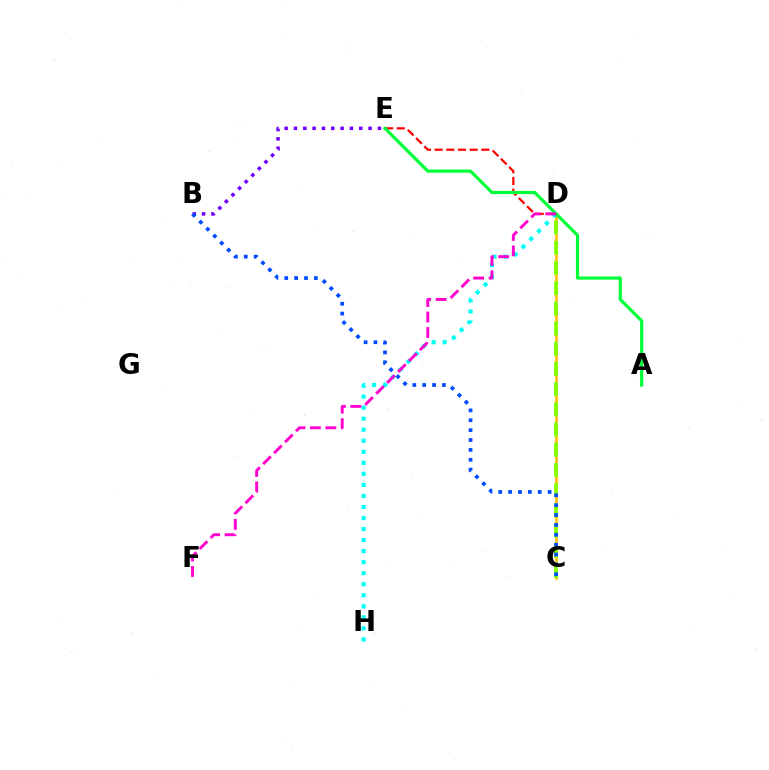{('D', 'E'): [{'color': '#ff0000', 'line_style': 'dashed', 'thickness': 1.59}], ('C', 'D'): [{'color': '#ffbd00', 'line_style': 'solid', 'thickness': 1.87}, {'color': '#84ff00', 'line_style': 'dashed', 'thickness': 2.74}], ('B', 'E'): [{'color': '#7200ff', 'line_style': 'dotted', 'thickness': 2.53}], ('D', 'H'): [{'color': '#00fff6', 'line_style': 'dotted', 'thickness': 3.0}], ('A', 'E'): [{'color': '#00ff39', 'line_style': 'solid', 'thickness': 2.29}], ('D', 'F'): [{'color': '#ff00cf', 'line_style': 'dashed', 'thickness': 2.1}], ('B', 'C'): [{'color': '#004bff', 'line_style': 'dotted', 'thickness': 2.68}]}